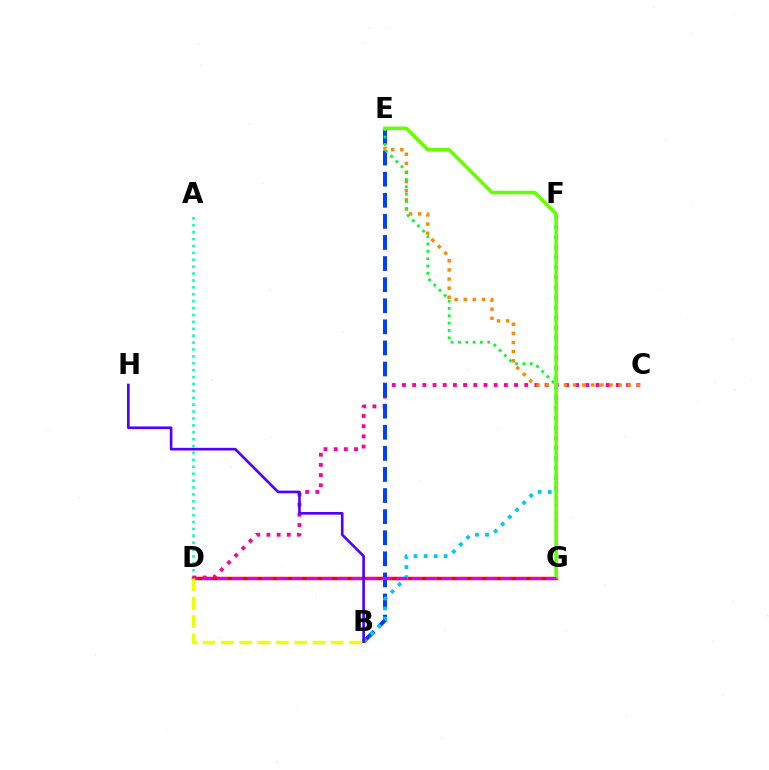{('A', 'D'): [{'color': '#00ffaf', 'line_style': 'dotted', 'thickness': 1.88}], ('C', 'D'): [{'color': '#ff00a0', 'line_style': 'dotted', 'thickness': 2.77}], ('D', 'G'): [{'color': '#ff0000', 'line_style': 'solid', 'thickness': 2.48}, {'color': '#d600ff', 'line_style': 'dashed', 'thickness': 2.03}], ('C', 'E'): [{'color': '#ff8800', 'line_style': 'dotted', 'thickness': 2.48}], ('B', 'E'): [{'color': '#003fff', 'line_style': 'dashed', 'thickness': 2.86}], ('E', 'G'): [{'color': '#00ff27', 'line_style': 'dotted', 'thickness': 1.99}, {'color': '#66ff00', 'line_style': 'solid', 'thickness': 2.55}], ('B', 'F'): [{'color': '#00c7ff', 'line_style': 'dotted', 'thickness': 2.73}], ('B', 'D'): [{'color': '#eeff00', 'line_style': 'dashed', 'thickness': 2.49}], ('B', 'H'): [{'color': '#4f00ff', 'line_style': 'solid', 'thickness': 1.9}]}